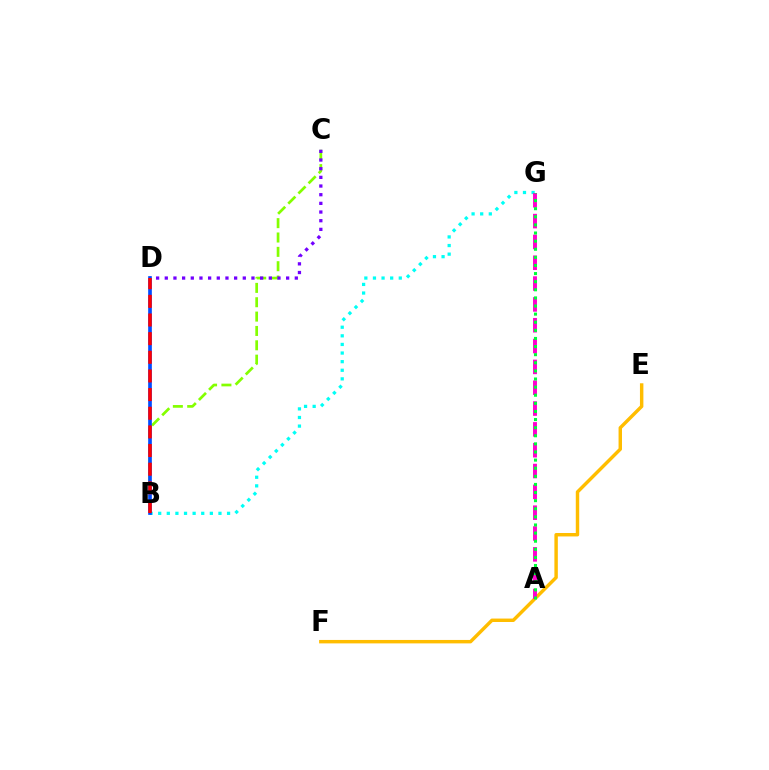{('E', 'F'): [{'color': '#ffbd00', 'line_style': 'solid', 'thickness': 2.48}], ('B', 'C'): [{'color': '#84ff00', 'line_style': 'dashed', 'thickness': 1.95}], ('B', 'G'): [{'color': '#00fff6', 'line_style': 'dotted', 'thickness': 2.34}], ('C', 'D'): [{'color': '#7200ff', 'line_style': 'dotted', 'thickness': 2.36}], ('B', 'D'): [{'color': '#004bff', 'line_style': 'solid', 'thickness': 2.64}, {'color': '#ff0000', 'line_style': 'dashed', 'thickness': 2.53}], ('A', 'G'): [{'color': '#ff00cf', 'line_style': 'dashed', 'thickness': 2.83}, {'color': '#00ff39', 'line_style': 'dotted', 'thickness': 2.2}]}